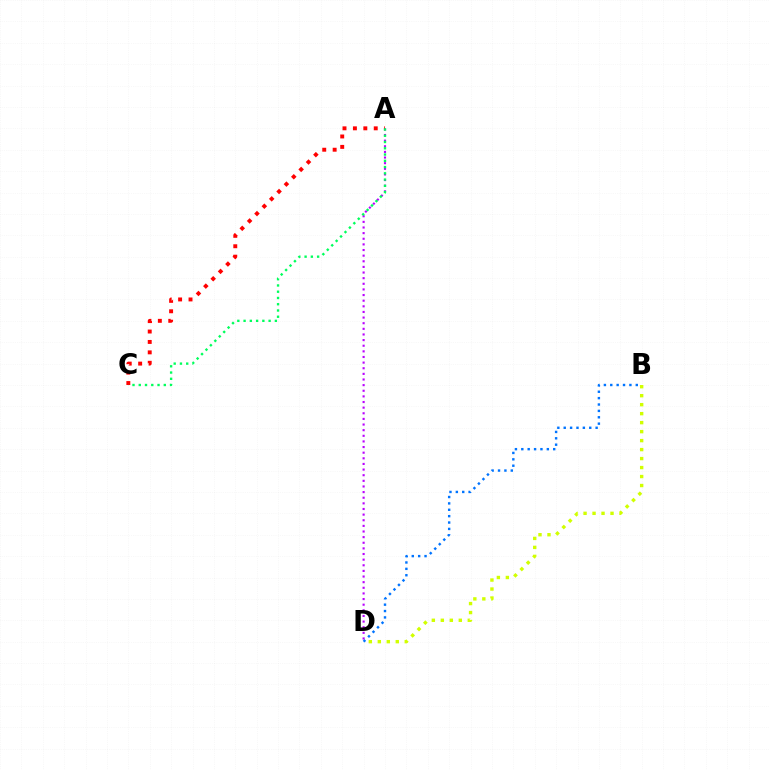{('B', 'D'): [{'color': '#d1ff00', 'line_style': 'dotted', 'thickness': 2.44}, {'color': '#0074ff', 'line_style': 'dotted', 'thickness': 1.73}], ('A', 'D'): [{'color': '#b900ff', 'line_style': 'dotted', 'thickness': 1.53}], ('A', 'C'): [{'color': '#ff0000', 'line_style': 'dotted', 'thickness': 2.83}, {'color': '#00ff5c', 'line_style': 'dotted', 'thickness': 1.7}]}